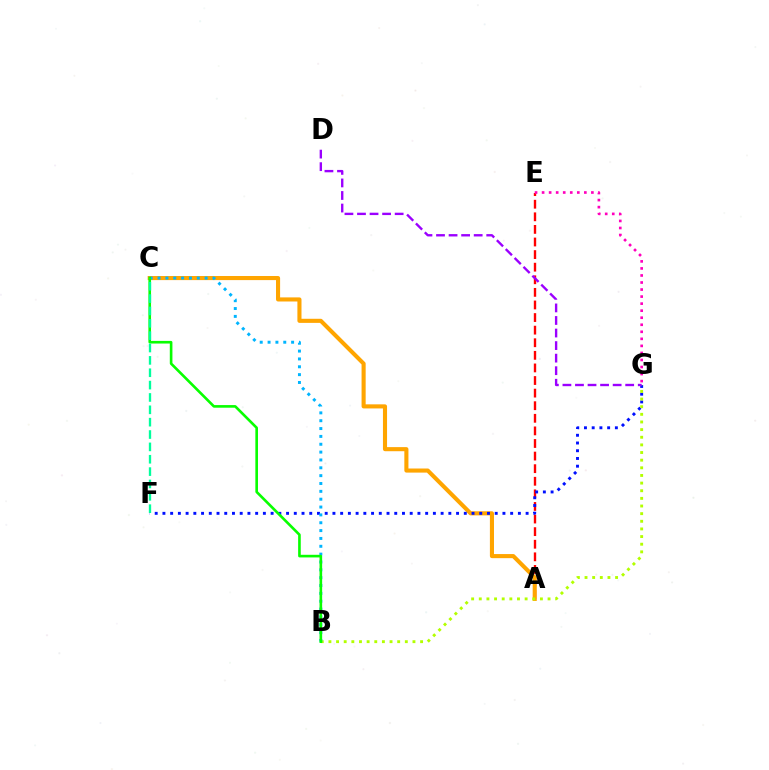{('A', 'E'): [{'color': '#ff0000', 'line_style': 'dashed', 'thickness': 1.71}], ('E', 'G'): [{'color': '#ff00bd', 'line_style': 'dotted', 'thickness': 1.91}], ('A', 'C'): [{'color': '#ffa500', 'line_style': 'solid', 'thickness': 2.95}], ('F', 'G'): [{'color': '#0010ff', 'line_style': 'dotted', 'thickness': 2.1}], ('B', 'G'): [{'color': '#b3ff00', 'line_style': 'dotted', 'thickness': 2.08}], ('B', 'C'): [{'color': '#00b5ff', 'line_style': 'dotted', 'thickness': 2.13}, {'color': '#08ff00', 'line_style': 'solid', 'thickness': 1.9}], ('D', 'G'): [{'color': '#9b00ff', 'line_style': 'dashed', 'thickness': 1.71}], ('C', 'F'): [{'color': '#00ff9d', 'line_style': 'dashed', 'thickness': 1.68}]}